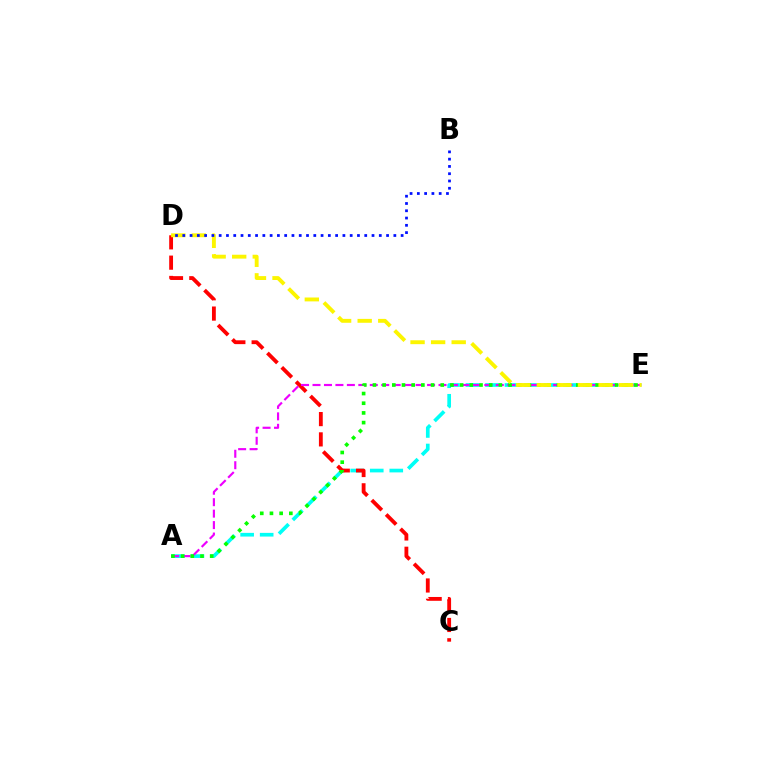{('A', 'E'): [{'color': '#00fff6', 'line_style': 'dashed', 'thickness': 2.65}, {'color': '#ee00ff', 'line_style': 'dashed', 'thickness': 1.56}, {'color': '#08ff00', 'line_style': 'dotted', 'thickness': 2.63}], ('C', 'D'): [{'color': '#ff0000', 'line_style': 'dashed', 'thickness': 2.76}], ('D', 'E'): [{'color': '#fcf500', 'line_style': 'dashed', 'thickness': 2.8}], ('B', 'D'): [{'color': '#0010ff', 'line_style': 'dotted', 'thickness': 1.98}]}